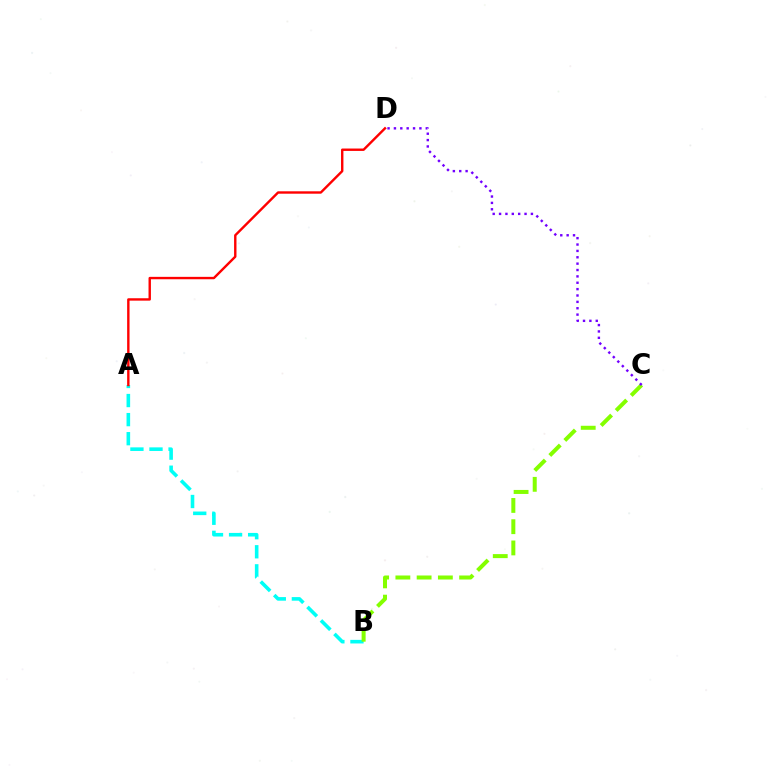{('A', 'B'): [{'color': '#00fff6', 'line_style': 'dashed', 'thickness': 2.59}], ('B', 'C'): [{'color': '#84ff00', 'line_style': 'dashed', 'thickness': 2.89}], ('A', 'D'): [{'color': '#ff0000', 'line_style': 'solid', 'thickness': 1.73}], ('C', 'D'): [{'color': '#7200ff', 'line_style': 'dotted', 'thickness': 1.73}]}